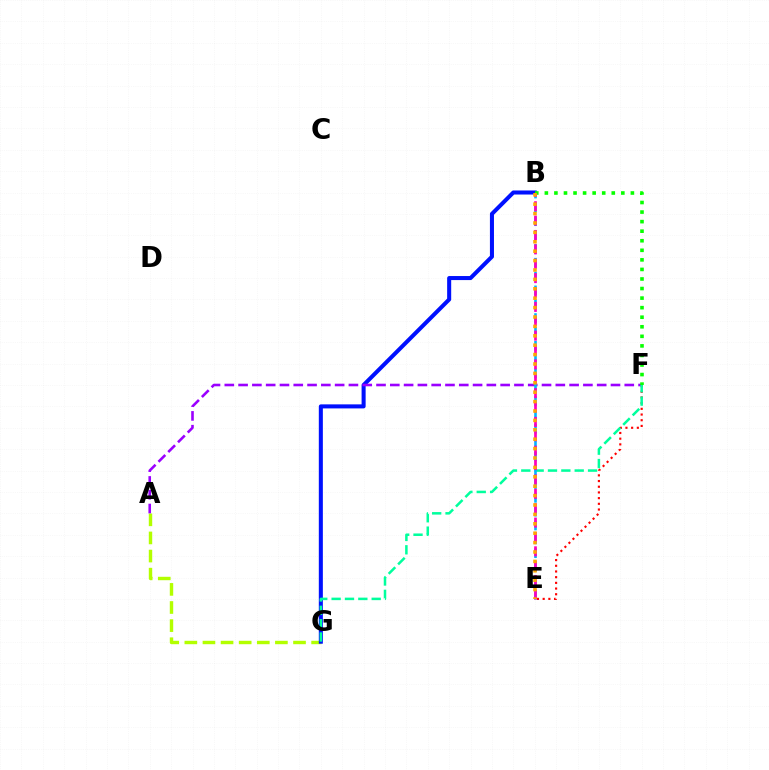{('A', 'G'): [{'color': '#b3ff00', 'line_style': 'dashed', 'thickness': 2.46}], ('E', 'F'): [{'color': '#ff0000', 'line_style': 'dotted', 'thickness': 1.55}], ('B', 'G'): [{'color': '#0010ff', 'line_style': 'solid', 'thickness': 2.91}], ('A', 'F'): [{'color': '#9b00ff', 'line_style': 'dashed', 'thickness': 1.87}], ('F', 'G'): [{'color': '#00ff9d', 'line_style': 'dashed', 'thickness': 1.81}], ('B', 'F'): [{'color': '#08ff00', 'line_style': 'dotted', 'thickness': 2.6}], ('B', 'E'): [{'color': '#00b5ff', 'line_style': 'dashed', 'thickness': 1.88}, {'color': '#ff00bd', 'line_style': 'dashed', 'thickness': 1.95}, {'color': '#ffa500', 'line_style': 'dotted', 'thickness': 2.55}]}